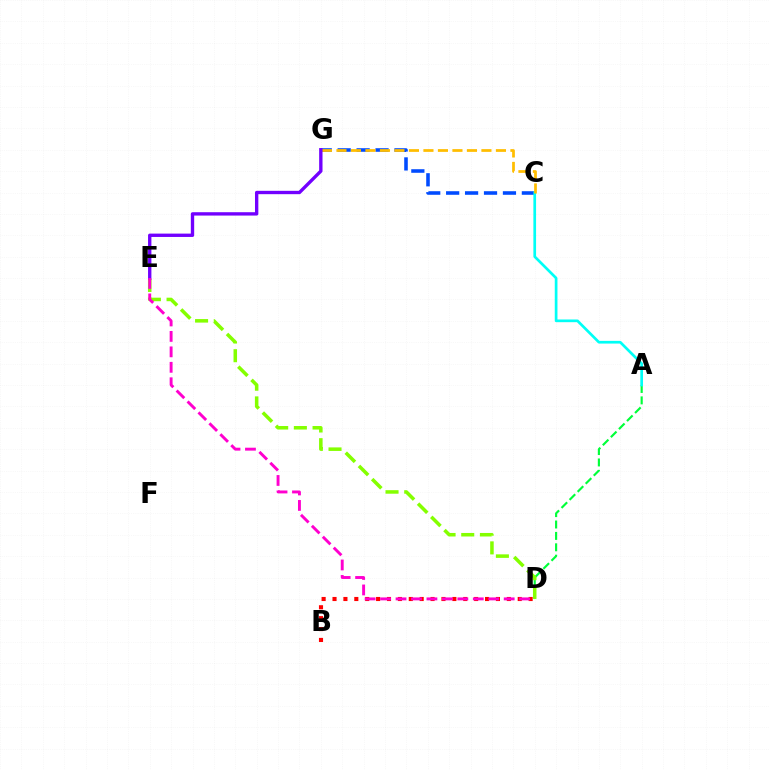{('A', 'D'): [{'color': '#00ff39', 'line_style': 'dashed', 'thickness': 1.55}], ('C', 'G'): [{'color': '#004bff', 'line_style': 'dashed', 'thickness': 2.57}, {'color': '#ffbd00', 'line_style': 'dashed', 'thickness': 1.97}], ('B', 'D'): [{'color': '#ff0000', 'line_style': 'dotted', 'thickness': 2.96}], ('D', 'E'): [{'color': '#84ff00', 'line_style': 'dashed', 'thickness': 2.54}, {'color': '#ff00cf', 'line_style': 'dashed', 'thickness': 2.1}], ('A', 'C'): [{'color': '#00fff6', 'line_style': 'solid', 'thickness': 1.94}], ('E', 'G'): [{'color': '#7200ff', 'line_style': 'solid', 'thickness': 2.41}]}